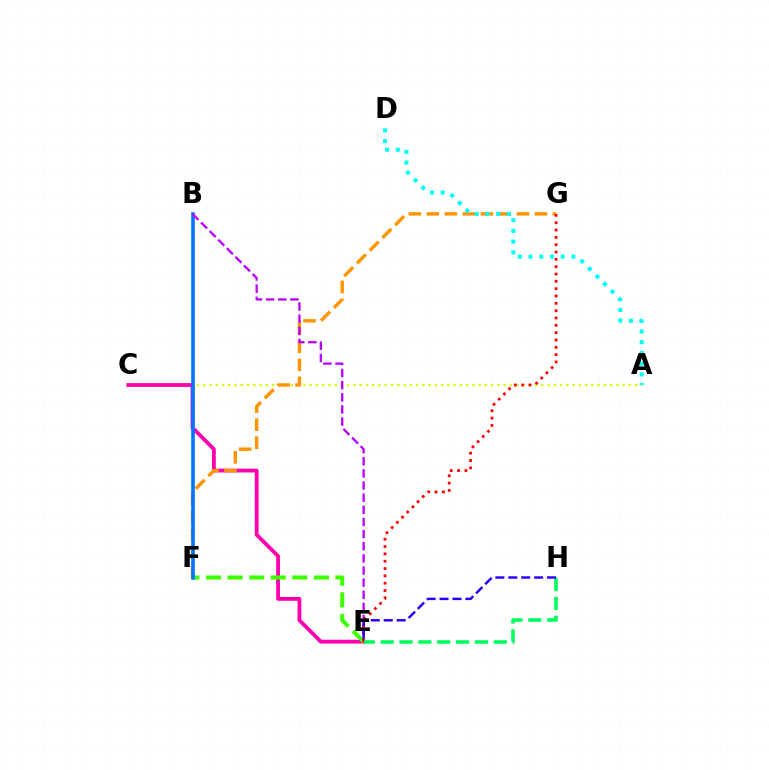{('A', 'C'): [{'color': '#d1ff00', 'line_style': 'dotted', 'thickness': 1.7}], ('C', 'E'): [{'color': '#ff00ac', 'line_style': 'solid', 'thickness': 2.74}], ('E', 'F'): [{'color': '#3dff00', 'line_style': 'dashed', 'thickness': 2.93}], ('F', 'G'): [{'color': '#ff9400', 'line_style': 'dashed', 'thickness': 2.45}], ('B', 'F'): [{'color': '#0074ff', 'line_style': 'solid', 'thickness': 2.59}], ('A', 'D'): [{'color': '#00fff6', 'line_style': 'dotted', 'thickness': 2.91}], ('B', 'E'): [{'color': '#b900ff', 'line_style': 'dashed', 'thickness': 1.65}], ('E', 'G'): [{'color': '#ff0000', 'line_style': 'dotted', 'thickness': 1.99}], ('E', 'H'): [{'color': '#00ff5c', 'line_style': 'dashed', 'thickness': 2.56}, {'color': '#2500ff', 'line_style': 'dashed', 'thickness': 1.76}]}